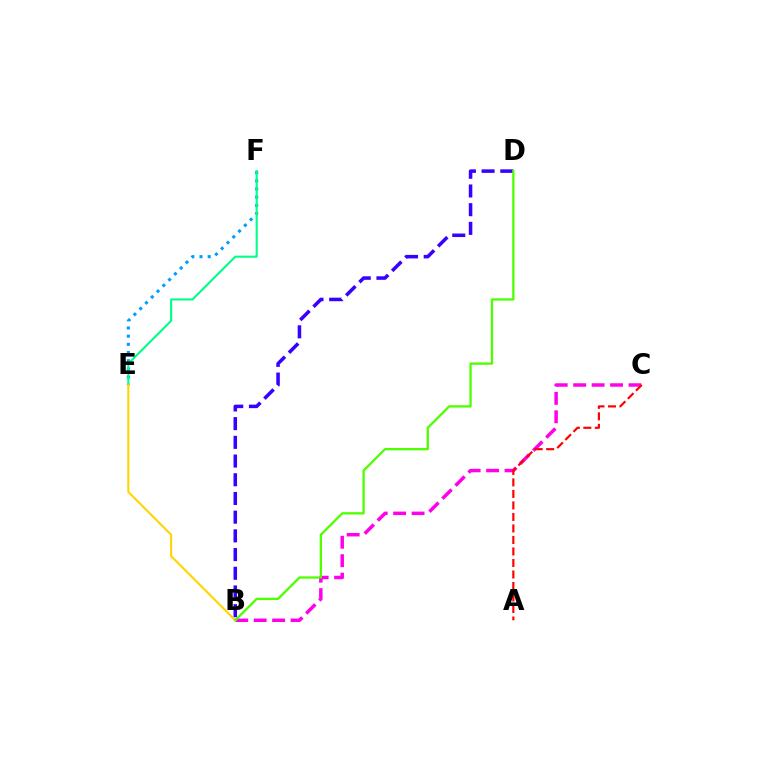{('B', 'D'): [{'color': '#3700ff', 'line_style': 'dashed', 'thickness': 2.54}, {'color': '#4fff00', 'line_style': 'solid', 'thickness': 1.66}], ('E', 'F'): [{'color': '#009eff', 'line_style': 'dotted', 'thickness': 2.22}, {'color': '#00ff86', 'line_style': 'solid', 'thickness': 1.51}], ('B', 'C'): [{'color': '#ff00ed', 'line_style': 'dashed', 'thickness': 2.51}], ('B', 'E'): [{'color': '#ffd500', 'line_style': 'solid', 'thickness': 1.51}], ('A', 'C'): [{'color': '#ff0000', 'line_style': 'dashed', 'thickness': 1.56}]}